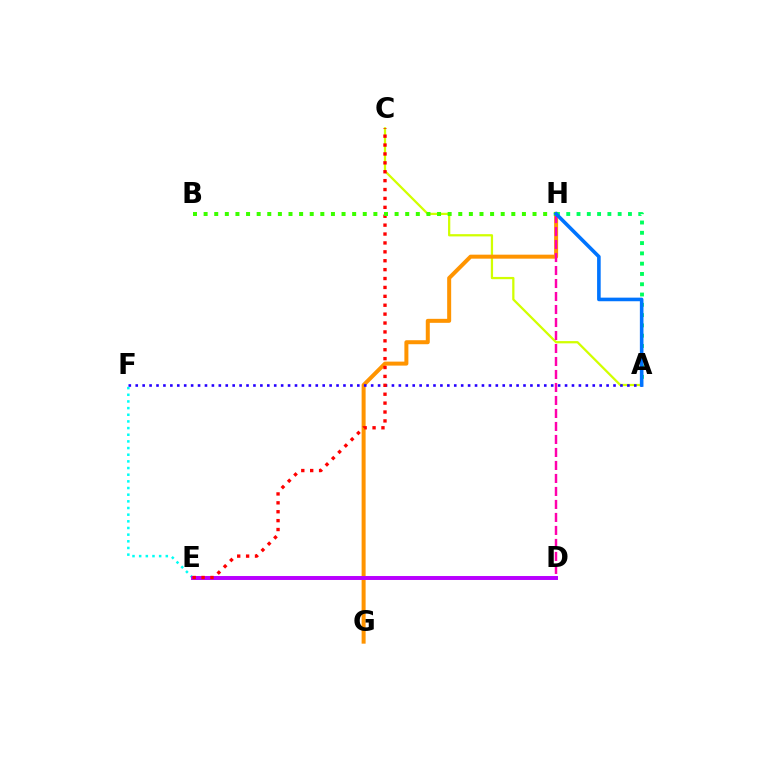{('E', 'F'): [{'color': '#00fff6', 'line_style': 'dotted', 'thickness': 1.81}], ('A', 'C'): [{'color': '#d1ff00', 'line_style': 'solid', 'thickness': 1.63}], ('G', 'H'): [{'color': '#ff9400', 'line_style': 'solid', 'thickness': 2.88}], ('D', 'H'): [{'color': '#ff00ac', 'line_style': 'dashed', 'thickness': 1.77}], ('A', 'F'): [{'color': '#2500ff', 'line_style': 'dotted', 'thickness': 1.88}], ('D', 'E'): [{'color': '#b900ff', 'line_style': 'solid', 'thickness': 2.84}], ('A', 'H'): [{'color': '#00ff5c', 'line_style': 'dotted', 'thickness': 2.79}, {'color': '#0074ff', 'line_style': 'solid', 'thickness': 2.59}], ('C', 'E'): [{'color': '#ff0000', 'line_style': 'dotted', 'thickness': 2.42}], ('B', 'H'): [{'color': '#3dff00', 'line_style': 'dotted', 'thickness': 2.88}]}